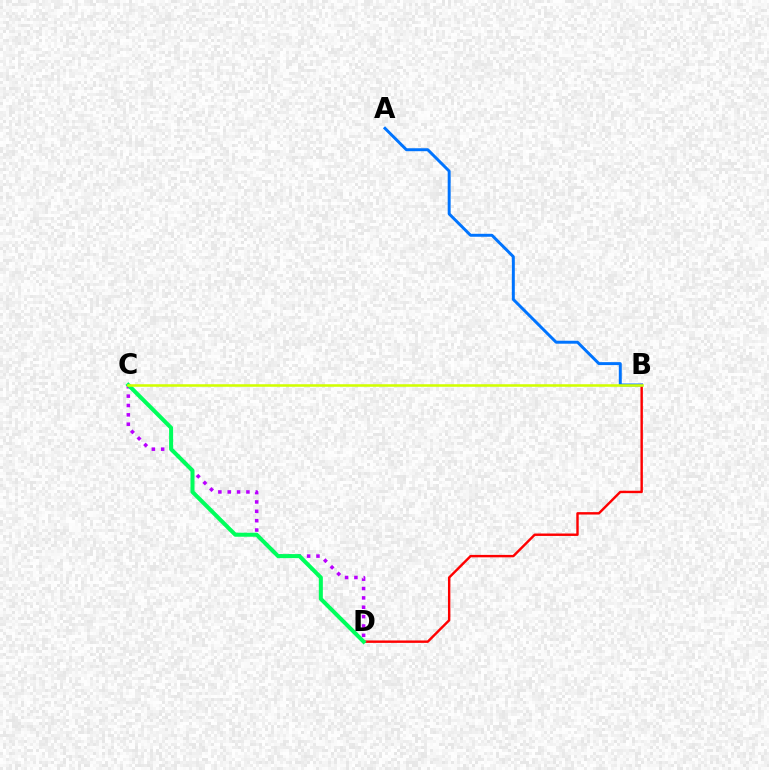{('B', 'D'): [{'color': '#ff0000', 'line_style': 'solid', 'thickness': 1.74}], ('C', 'D'): [{'color': '#b900ff', 'line_style': 'dotted', 'thickness': 2.54}, {'color': '#00ff5c', 'line_style': 'solid', 'thickness': 2.9}], ('A', 'B'): [{'color': '#0074ff', 'line_style': 'solid', 'thickness': 2.13}], ('B', 'C'): [{'color': '#d1ff00', 'line_style': 'solid', 'thickness': 1.84}]}